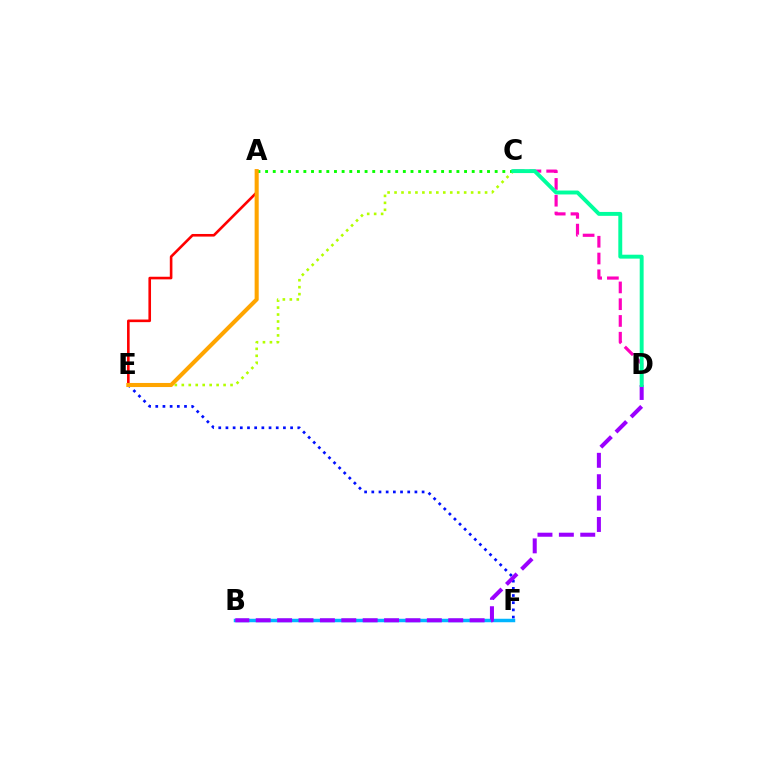{('E', 'F'): [{'color': '#0010ff', 'line_style': 'dotted', 'thickness': 1.95}], ('B', 'F'): [{'color': '#00b5ff', 'line_style': 'solid', 'thickness': 2.5}], ('C', 'E'): [{'color': '#b3ff00', 'line_style': 'dotted', 'thickness': 1.89}], ('C', 'D'): [{'color': '#ff00bd', 'line_style': 'dashed', 'thickness': 2.28}, {'color': '#00ff9d', 'line_style': 'solid', 'thickness': 2.82}], ('A', 'C'): [{'color': '#08ff00', 'line_style': 'dotted', 'thickness': 2.08}], ('A', 'E'): [{'color': '#ff0000', 'line_style': 'solid', 'thickness': 1.88}, {'color': '#ffa500', 'line_style': 'solid', 'thickness': 2.94}], ('B', 'D'): [{'color': '#9b00ff', 'line_style': 'dashed', 'thickness': 2.91}]}